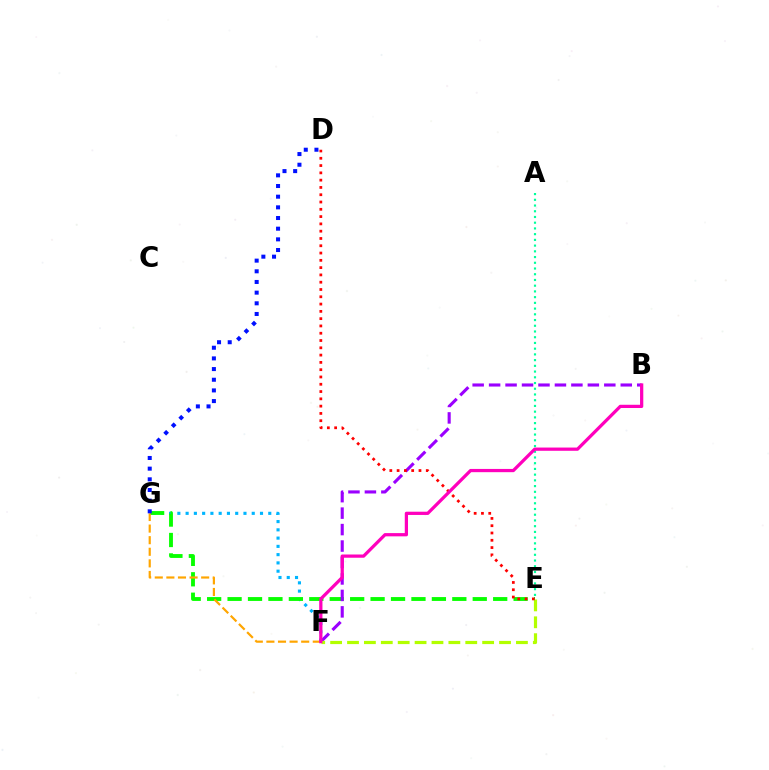{('F', 'G'): [{'color': '#00b5ff', 'line_style': 'dotted', 'thickness': 2.25}, {'color': '#ffa500', 'line_style': 'dashed', 'thickness': 1.58}], ('E', 'G'): [{'color': '#08ff00', 'line_style': 'dashed', 'thickness': 2.78}], ('D', 'G'): [{'color': '#0010ff', 'line_style': 'dotted', 'thickness': 2.9}], ('B', 'F'): [{'color': '#9b00ff', 'line_style': 'dashed', 'thickness': 2.24}, {'color': '#ff00bd', 'line_style': 'solid', 'thickness': 2.33}], ('A', 'E'): [{'color': '#00ff9d', 'line_style': 'dotted', 'thickness': 1.56}], ('E', 'F'): [{'color': '#b3ff00', 'line_style': 'dashed', 'thickness': 2.29}], ('D', 'E'): [{'color': '#ff0000', 'line_style': 'dotted', 'thickness': 1.98}]}